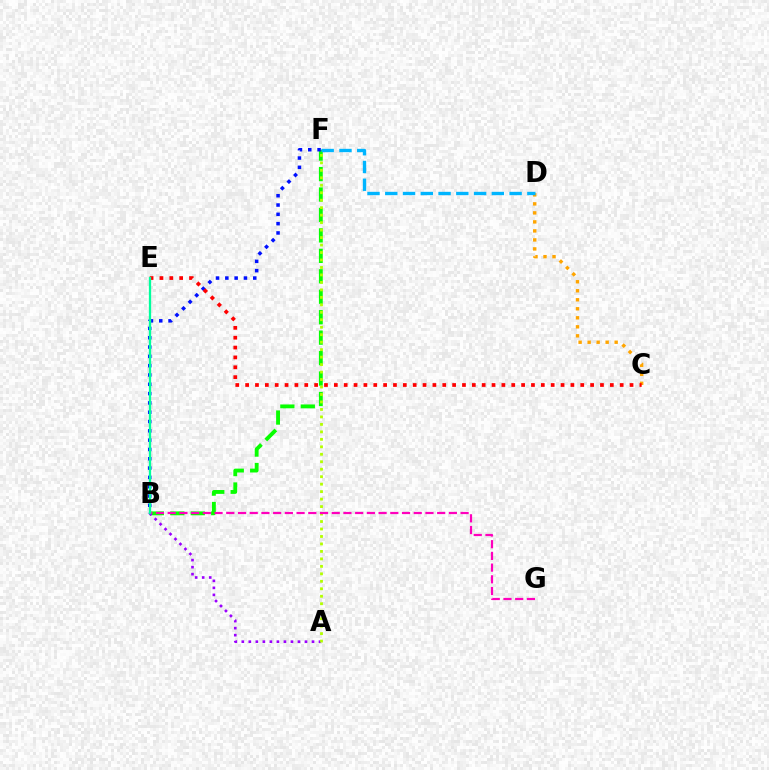{('B', 'F'): [{'color': '#08ff00', 'line_style': 'dashed', 'thickness': 2.78}, {'color': '#0010ff', 'line_style': 'dotted', 'thickness': 2.53}], ('A', 'B'): [{'color': '#9b00ff', 'line_style': 'dotted', 'thickness': 1.91}], ('A', 'F'): [{'color': '#b3ff00', 'line_style': 'dotted', 'thickness': 2.03}], ('C', 'D'): [{'color': '#ffa500', 'line_style': 'dotted', 'thickness': 2.45}], ('C', 'E'): [{'color': '#ff0000', 'line_style': 'dotted', 'thickness': 2.68}], ('D', 'F'): [{'color': '#00b5ff', 'line_style': 'dashed', 'thickness': 2.41}], ('B', 'G'): [{'color': '#ff00bd', 'line_style': 'dashed', 'thickness': 1.59}], ('B', 'E'): [{'color': '#00ff9d', 'line_style': 'solid', 'thickness': 1.66}]}